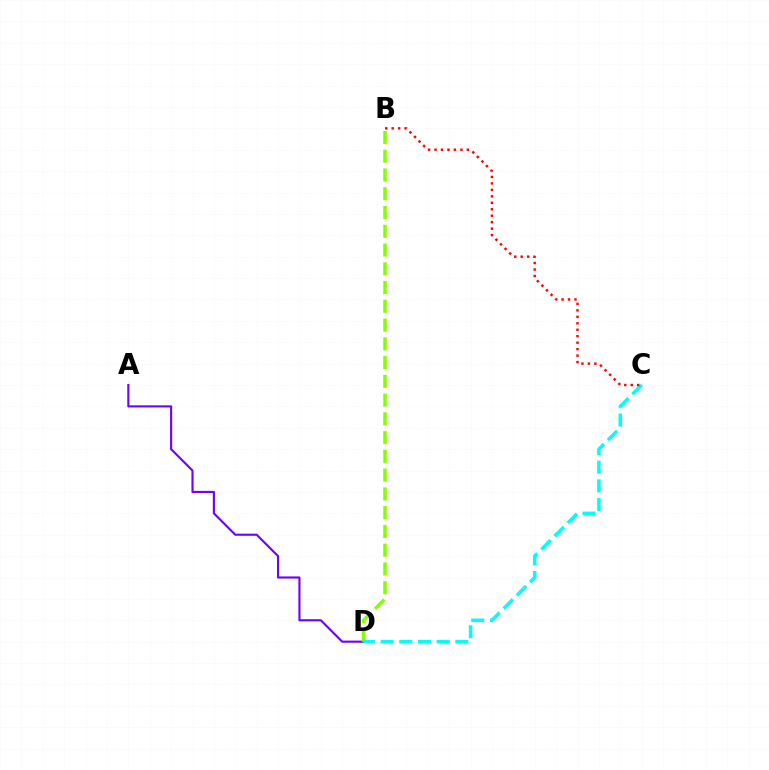{('A', 'D'): [{'color': '#7200ff', 'line_style': 'solid', 'thickness': 1.54}], ('B', 'D'): [{'color': '#84ff00', 'line_style': 'dashed', 'thickness': 2.55}], ('C', 'D'): [{'color': '#00fff6', 'line_style': 'dashed', 'thickness': 2.54}], ('B', 'C'): [{'color': '#ff0000', 'line_style': 'dotted', 'thickness': 1.76}]}